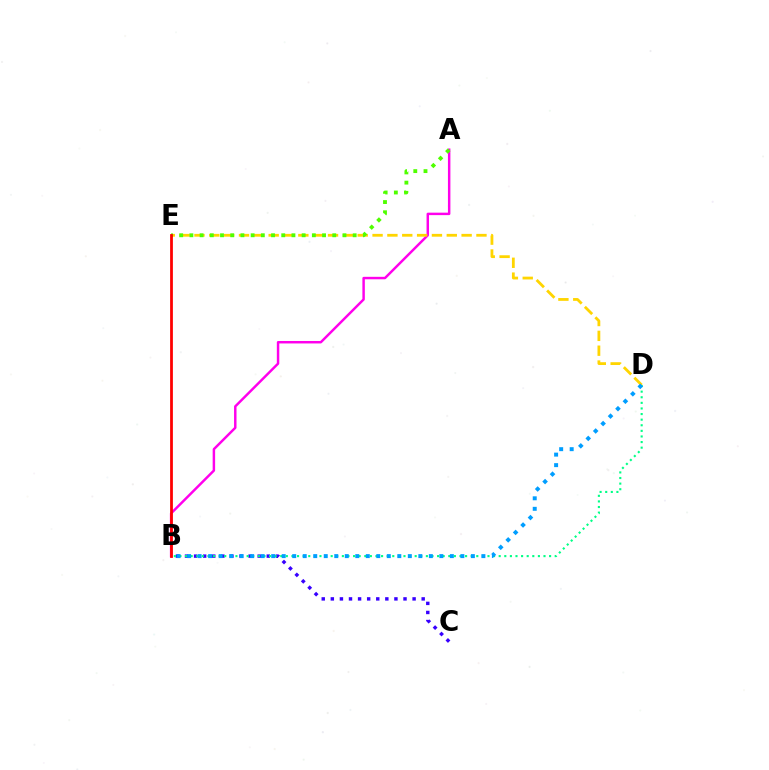{('A', 'B'): [{'color': '#ff00ed', 'line_style': 'solid', 'thickness': 1.77}], ('D', 'E'): [{'color': '#ffd500', 'line_style': 'dashed', 'thickness': 2.02}], ('B', 'C'): [{'color': '#3700ff', 'line_style': 'dotted', 'thickness': 2.47}], ('A', 'E'): [{'color': '#4fff00', 'line_style': 'dotted', 'thickness': 2.77}], ('B', 'D'): [{'color': '#00ff86', 'line_style': 'dotted', 'thickness': 1.52}, {'color': '#009eff', 'line_style': 'dotted', 'thickness': 2.86}], ('B', 'E'): [{'color': '#ff0000', 'line_style': 'solid', 'thickness': 2.0}]}